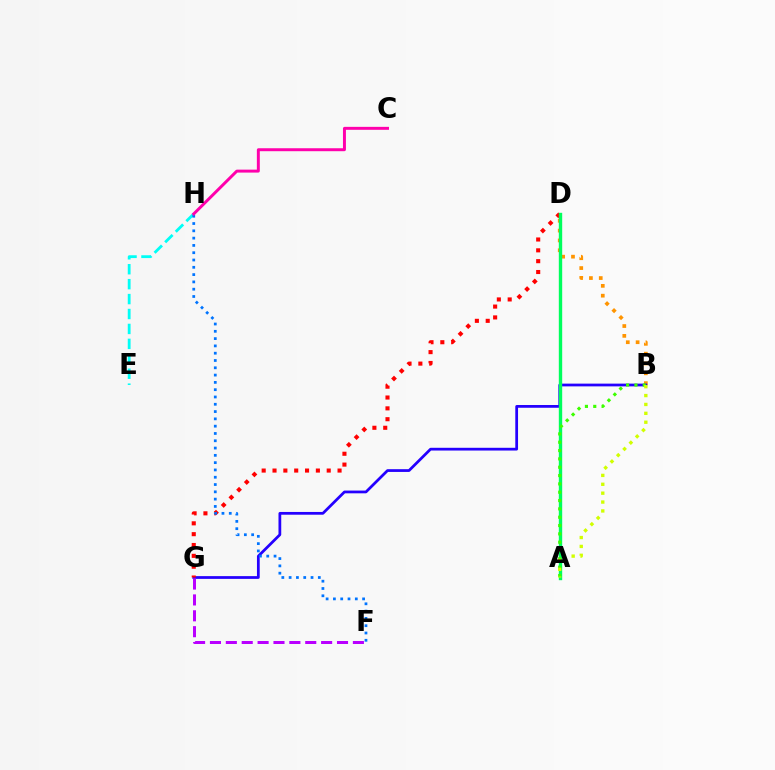{('B', 'D'): [{'color': '#ff9400', 'line_style': 'dotted', 'thickness': 2.67}], ('E', 'H'): [{'color': '#00fff6', 'line_style': 'dashed', 'thickness': 2.03}], ('B', 'G'): [{'color': '#2500ff', 'line_style': 'solid', 'thickness': 1.98}], ('D', 'G'): [{'color': '#ff0000', 'line_style': 'dotted', 'thickness': 2.95}], ('A', 'D'): [{'color': '#00ff5c', 'line_style': 'solid', 'thickness': 2.43}], ('A', 'B'): [{'color': '#3dff00', 'line_style': 'dotted', 'thickness': 2.26}, {'color': '#d1ff00', 'line_style': 'dotted', 'thickness': 2.41}], ('F', 'G'): [{'color': '#b900ff', 'line_style': 'dashed', 'thickness': 2.16}], ('F', 'H'): [{'color': '#0074ff', 'line_style': 'dotted', 'thickness': 1.98}], ('C', 'H'): [{'color': '#ff00ac', 'line_style': 'solid', 'thickness': 2.13}]}